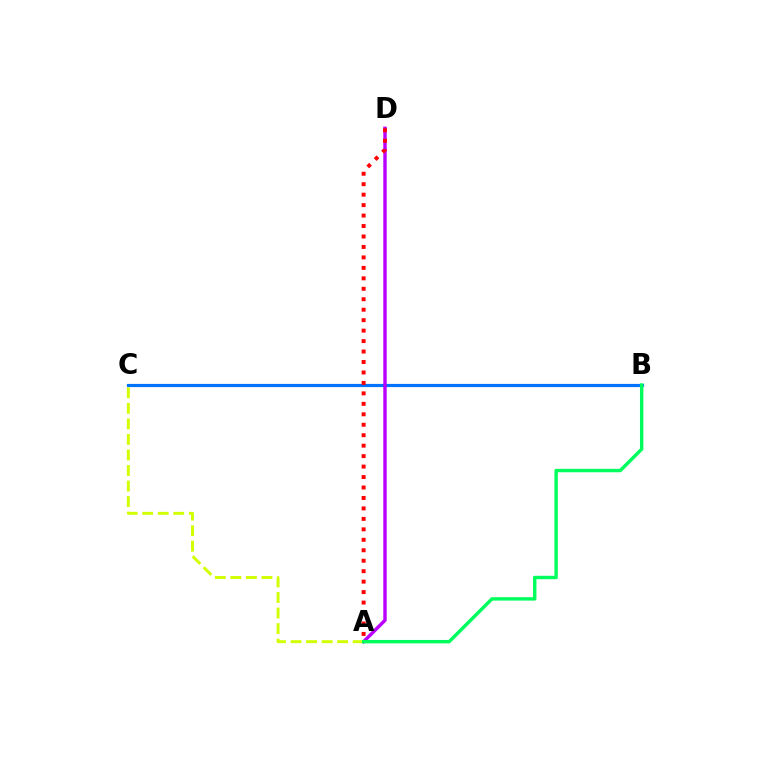{('B', 'C'): [{'color': '#0074ff', 'line_style': 'solid', 'thickness': 2.29}], ('A', 'D'): [{'color': '#b900ff', 'line_style': 'solid', 'thickness': 2.46}, {'color': '#ff0000', 'line_style': 'dotted', 'thickness': 2.84}], ('A', 'C'): [{'color': '#d1ff00', 'line_style': 'dashed', 'thickness': 2.11}], ('A', 'B'): [{'color': '#00ff5c', 'line_style': 'solid', 'thickness': 2.47}]}